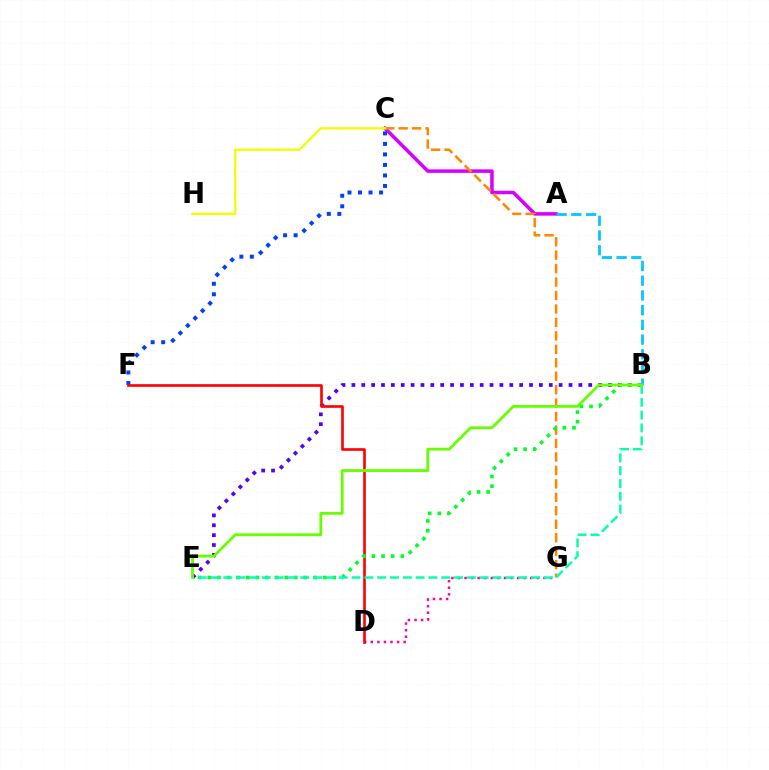{('A', 'C'): [{'color': '#d600ff', 'line_style': 'solid', 'thickness': 2.54}], ('A', 'B'): [{'color': '#00c7ff', 'line_style': 'dashed', 'thickness': 2.0}], ('C', 'G'): [{'color': '#ff8800', 'line_style': 'dashed', 'thickness': 1.83}], ('D', 'G'): [{'color': '#ff00a0', 'line_style': 'dotted', 'thickness': 1.79}], ('B', 'E'): [{'color': '#4f00ff', 'line_style': 'dotted', 'thickness': 2.68}, {'color': '#00ff27', 'line_style': 'dotted', 'thickness': 2.61}, {'color': '#00ffaf', 'line_style': 'dashed', 'thickness': 1.74}, {'color': '#66ff00', 'line_style': 'solid', 'thickness': 2.0}], ('C', 'F'): [{'color': '#003fff', 'line_style': 'dotted', 'thickness': 2.86}], ('D', 'F'): [{'color': '#ff0000', 'line_style': 'solid', 'thickness': 1.9}], ('C', 'H'): [{'color': '#eeff00', 'line_style': 'solid', 'thickness': 1.66}]}